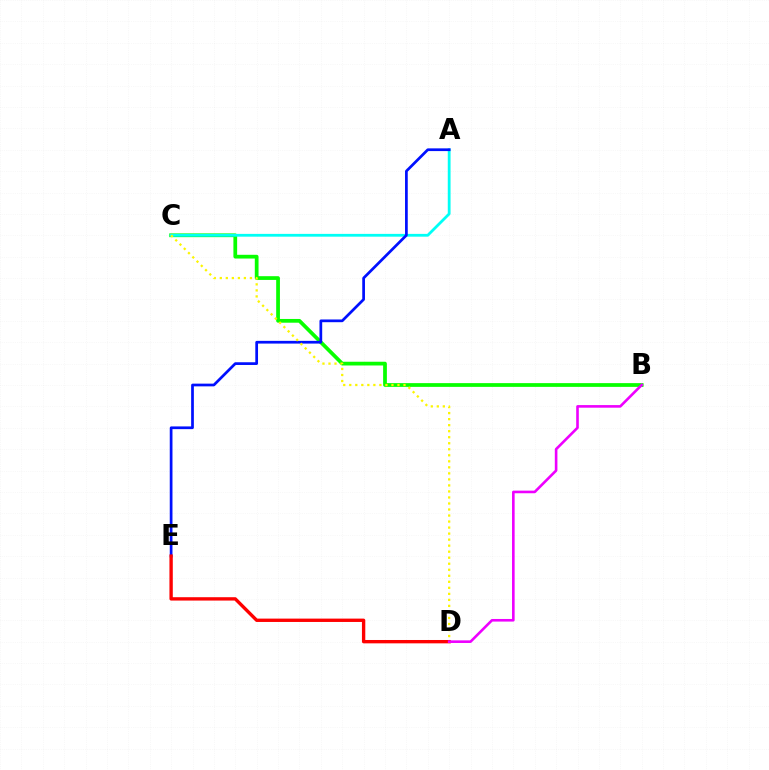{('B', 'C'): [{'color': '#08ff00', 'line_style': 'solid', 'thickness': 2.69}], ('A', 'C'): [{'color': '#00fff6', 'line_style': 'solid', 'thickness': 2.01}], ('A', 'E'): [{'color': '#0010ff', 'line_style': 'solid', 'thickness': 1.96}], ('C', 'D'): [{'color': '#fcf500', 'line_style': 'dotted', 'thickness': 1.64}], ('D', 'E'): [{'color': '#ff0000', 'line_style': 'solid', 'thickness': 2.42}], ('B', 'D'): [{'color': '#ee00ff', 'line_style': 'solid', 'thickness': 1.88}]}